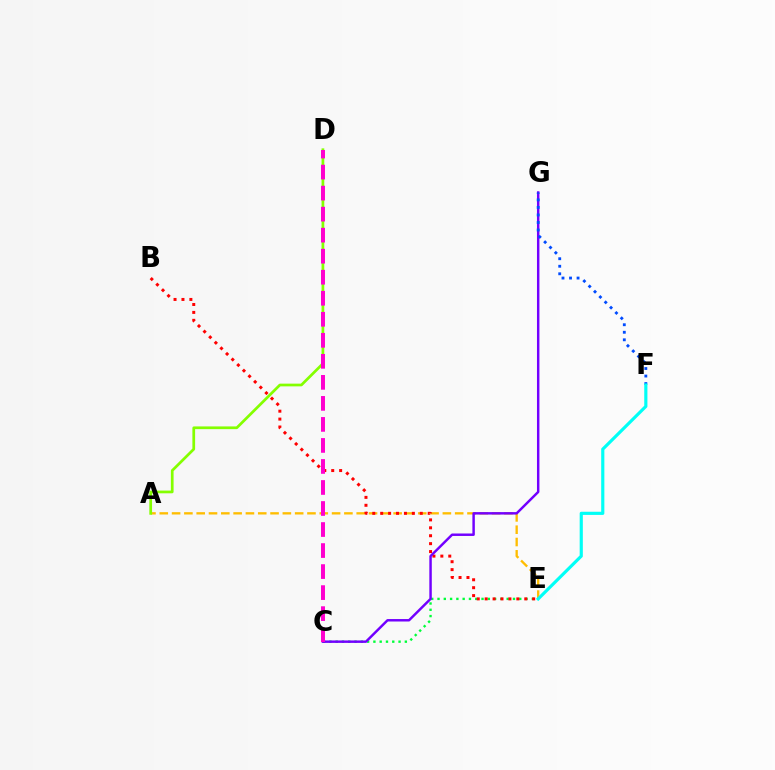{('C', 'E'): [{'color': '#00ff39', 'line_style': 'dotted', 'thickness': 1.71}], ('A', 'E'): [{'color': '#ffbd00', 'line_style': 'dashed', 'thickness': 1.67}], ('B', 'E'): [{'color': '#ff0000', 'line_style': 'dotted', 'thickness': 2.15}], ('C', 'G'): [{'color': '#7200ff', 'line_style': 'solid', 'thickness': 1.77}], ('A', 'D'): [{'color': '#84ff00', 'line_style': 'solid', 'thickness': 1.96}], ('C', 'D'): [{'color': '#ff00cf', 'line_style': 'dashed', 'thickness': 2.86}], ('F', 'G'): [{'color': '#004bff', 'line_style': 'dotted', 'thickness': 2.05}], ('E', 'F'): [{'color': '#00fff6', 'line_style': 'solid', 'thickness': 2.28}]}